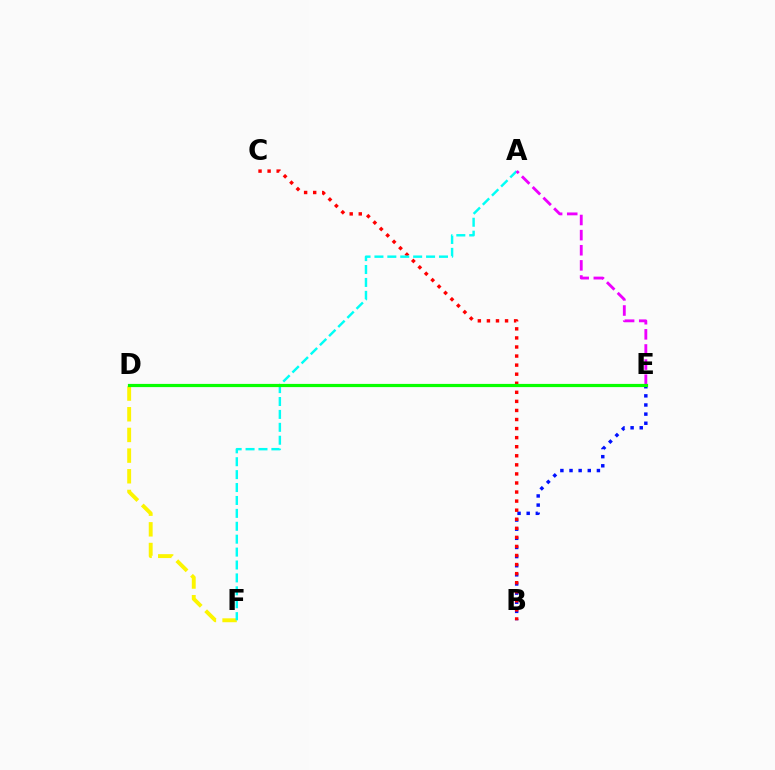{('D', 'F'): [{'color': '#fcf500', 'line_style': 'dashed', 'thickness': 2.81}], ('B', 'E'): [{'color': '#0010ff', 'line_style': 'dotted', 'thickness': 2.48}], ('B', 'C'): [{'color': '#ff0000', 'line_style': 'dotted', 'thickness': 2.46}], ('A', 'F'): [{'color': '#00fff6', 'line_style': 'dashed', 'thickness': 1.75}], ('A', 'E'): [{'color': '#ee00ff', 'line_style': 'dashed', 'thickness': 2.05}], ('D', 'E'): [{'color': '#08ff00', 'line_style': 'solid', 'thickness': 2.3}]}